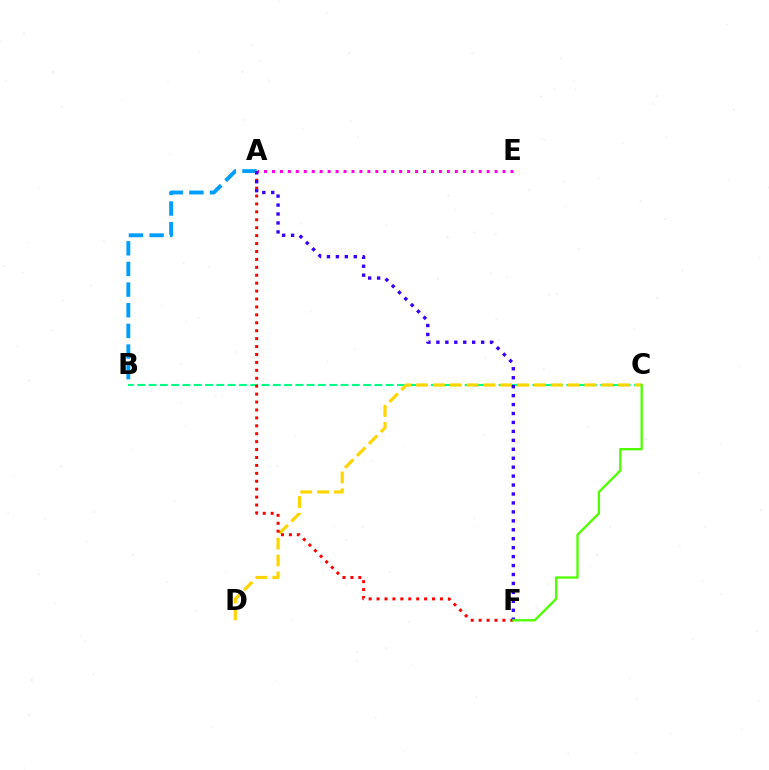{('A', 'B'): [{'color': '#009eff', 'line_style': 'dashed', 'thickness': 2.8}], ('B', 'C'): [{'color': '#00ff86', 'line_style': 'dashed', 'thickness': 1.53}], ('C', 'D'): [{'color': '#ffd500', 'line_style': 'dashed', 'thickness': 2.29}], ('A', 'E'): [{'color': '#ff00ed', 'line_style': 'dotted', 'thickness': 2.16}], ('A', 'F'): [{'color': '#ff0000', 'line_style': 'dotted', 'thickness': 2.15}, {'color': '#3700ff', 'line_style': 'dotted', 'thickness': 2.43}], ('C', 'F'): [{'color': '#4fff00', 'line_style': 'solid', 'thickness': 1.67}]}